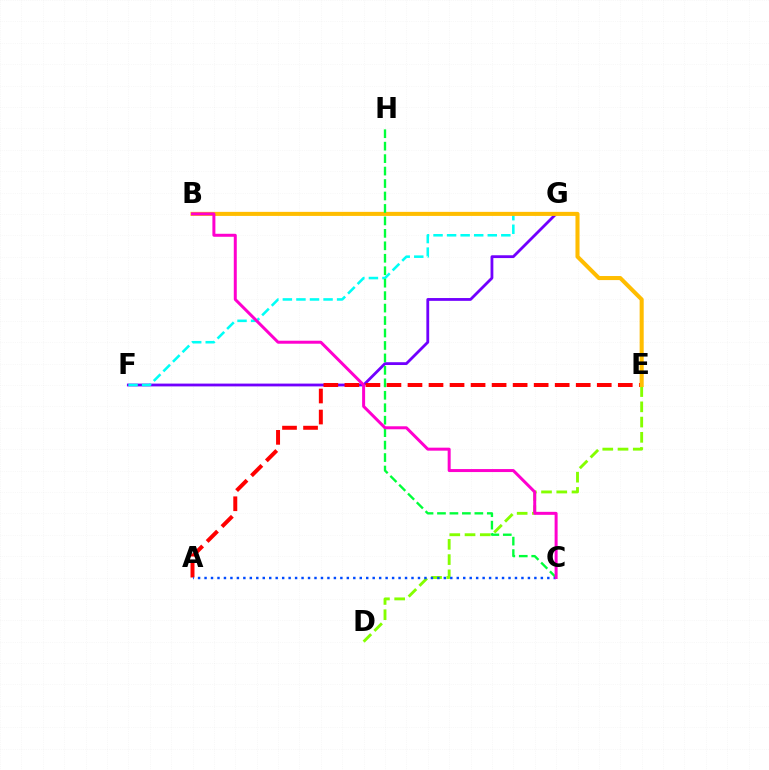{('D', 'E'): [{'color': '#84ff00', 'line_style': 'dashed', 'thickness': 2.07}], ('F', 'G'): [{'color': '#7200ff', 'line_style': 'solid', 'thickness': 2.02}, {'color': '#00fff6', 'line_style': 'dashed', 'thickness': 1.84}], ('A', 'E'): [{'color': '#ff0000', 'line_style': 'dashed', 'thickness': 2.86}], ('B', 'E'): [{'color': '#ffbd00', 'line_style': 'solid', 'thickness': 2.93}], ('C', 'H'): [{'color': '#00ff39', 'line_style': 'dashed', 'thickness': 1.69}], ('A', 'C'): [{'color': '#004bff', 'line_style': 'dotted', 'thickness': 1.76}], ('B', 'C'): [{'color': '#ff00cf', 'line_style': 'solid', 'thickness': 2.16}]}